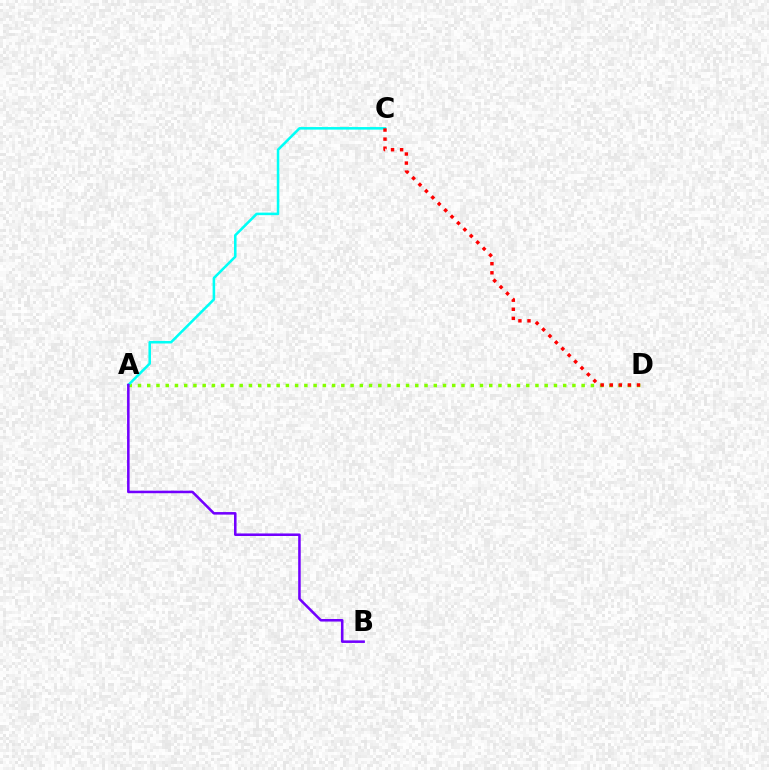{('A', 'D'): [{'color': '#84ff00', 'line_style': 'dotted', 'thickness': 2.51}], ('A', 'C'): [{'color': '#00fff6', 'line_style': 'solid', 'thickness': 1.84}], ('C', 'D'): [{'color': '#ff0000', 'line_style': 'dotted', 'thickness': 2.46}], ('A', 'B'): [{'color': '#7200ff', 'line_style': 'solid', 'thickness': 1.83}]}